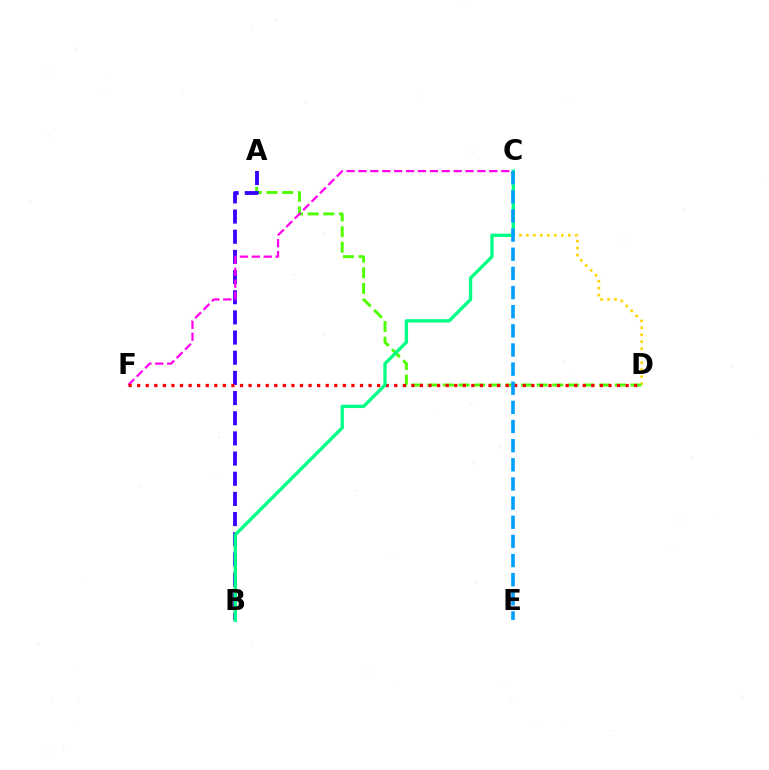{('C', 'D'): [{'color': '#ffd500', 'line_style': 'dotted', 'thickness': 1.9}], ('A', 'D'): [{'color': '#4fff00', 'line_style': 'dashed', 'thickness': 2.12}], ('A', 'B'): [{'color': '#3700ff', 'line_style': 'dashed', 'thickness': 2.74}], ('C', 'F'): [{'color': '#ff00ed', 'line_style': 'dashed', 'thickness': 1.62}], ('D', 'F'): [{'color': '#ff0000', 'line_style': 'dotted', 'thickness': 2.33}], ('B', 'C'): [{'color': '#00ff86', 'line_style': 'solid', 'thickness': 2.4}], ('C', 'E'): [{'color': '#009eff', 'line_style': 'dashed', 'thickness': 2.6}]}